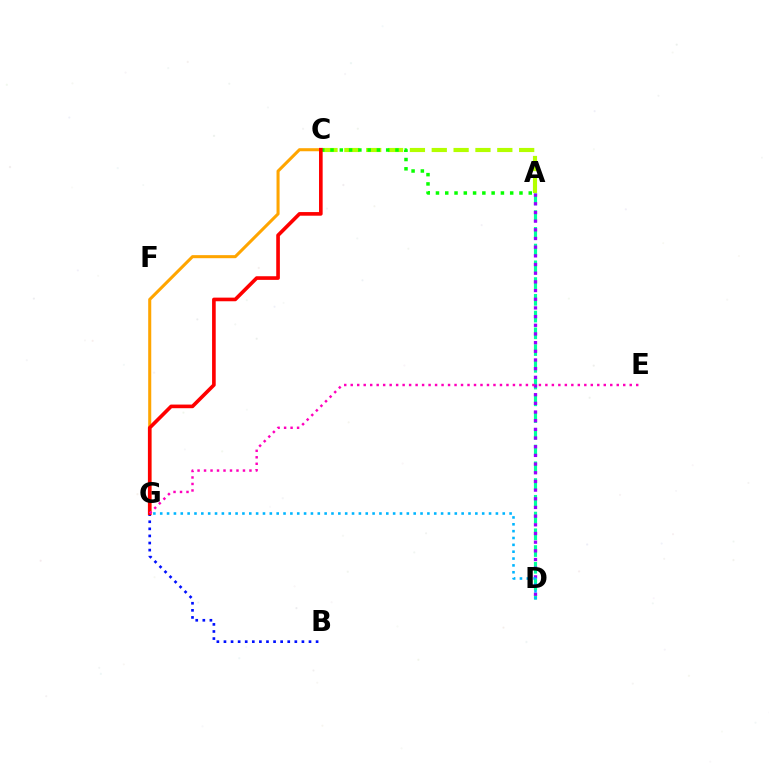{('A', 'D'): [{'color': '#00ff9d', 'line_style': 'dashed', 'thickness': 2.28}, {'color': '#9b00ff', 'line_style': 'dotted', 'thickness': 2.36}], ('C', 'G'): [{'color': '#ffa500', 'line_style': 'solid', 'thickness': 2.2}, {'color': '#ff0000', 'line_style': 'solid', 'thickness': 2.62}], ('B', 'G'): [{'color': '#0010ff', 'line_style': 'dotted', 'thickness': 1.93}], ('D', 'G'): [{'color': '#00b5ff', 'line_style': 'dotted', 'thickness': 1.86}], ('A', 'C'): [{'color': '#b3ff00', 'line_style': 'dashed', 'thickness': 2.97}, {'color': '#08ff00', 'line_style': 'dotted', 'thickness': 2.52}], ('E', 'G'): [{'color': '#ff00bd', 'line_style': 'dotted', 'thickness': 1.76}]}